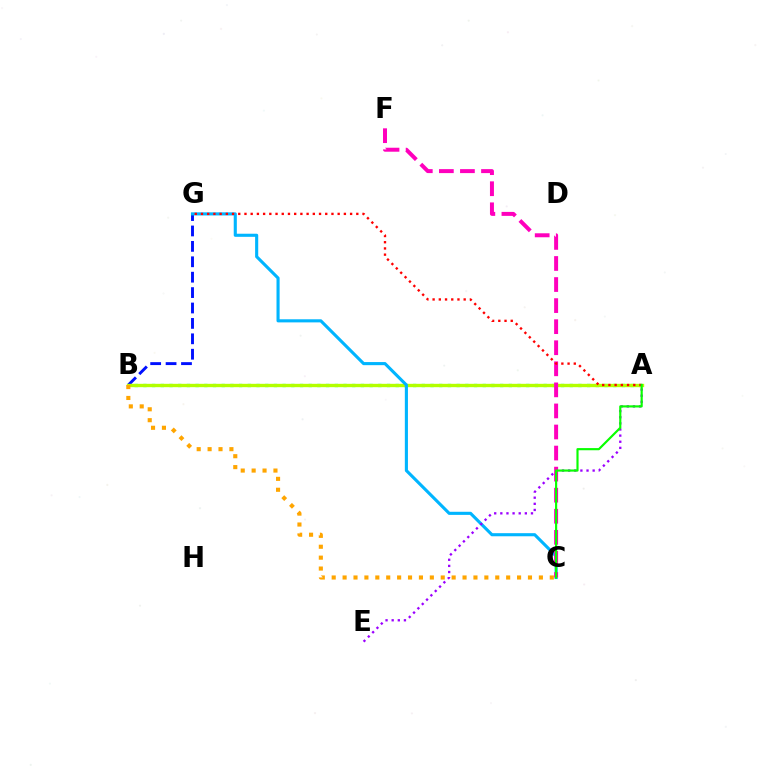{('A', 'B'): [{'color': '#00ff9d', 'line_style': 'dotted', 'thickness': 2.36}, {'color': '#b3ff00', 'line_style': 'solid', 'thickness': 2.42}], ('B', 'G'): [{'color': '#0010ff', 'line_style': 'dashed', 'thickness': 2.09}], ('C', 'G'): [{'color': '#00b5ff', 'line_style': 'solid', 'thickness': 2.24}], ('A', 'E'): [{'color': '#9b00ff', 'line_style': 'dotted', 'thickness': 1.67}], ('C', 'F'): [{'color': '#ff00bd', 'line_style': 'dashed', 'thickness': 2.86}], ('A', 'G'): [{'color': '#ff0000', 'line_style': 'dotted', 'thickness': 1.69}], ('B', 'C'): [{'color': '#ffa500', 'line_style': 'dotted', 'thickness': 2.96}], ('A', 'C'): [{'color': '#08ff00', 'line_style': 'solid', 'thickness': 1.56}]}